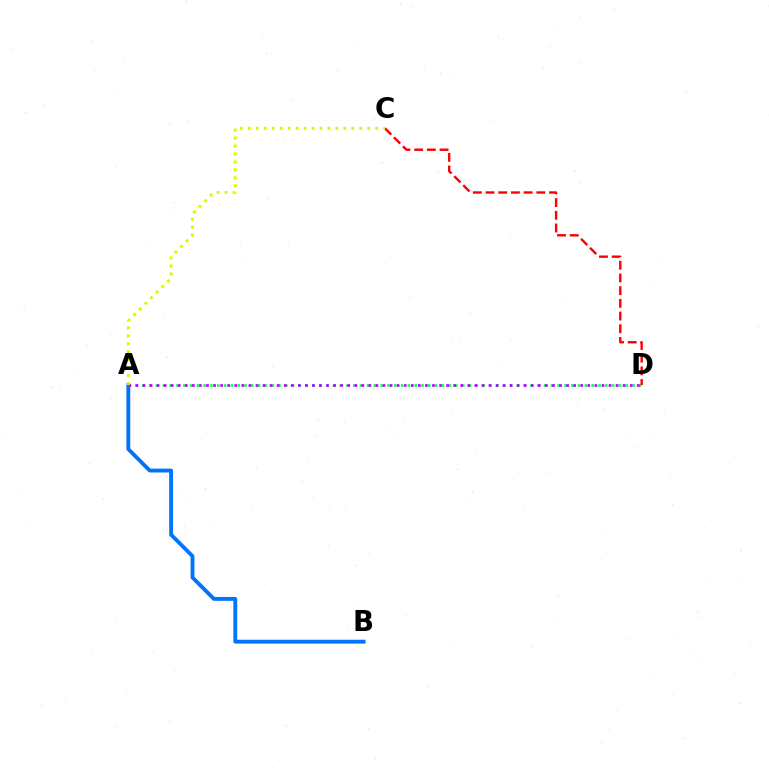{('A', 'B'): [{'color': '#0074ff', 'line_style': 'solid', 'thickness': 2.77}], ('A', 'D'): [{'color': '#00ff5c', 'line_style': 'dotted', 'thickness': 1.85}, {'color': '#b900ff', 'line_style': 'dotted', 'thickness': 1.92}], ('C', 'D'): [{'color': '#ff0000', 'line_style': 'dashed', 'thickness': 1.73}], ('A', 'C'): [{'color': '#d1ff00', 'line_style': 'dotted', 'thickness': 2.16}]}